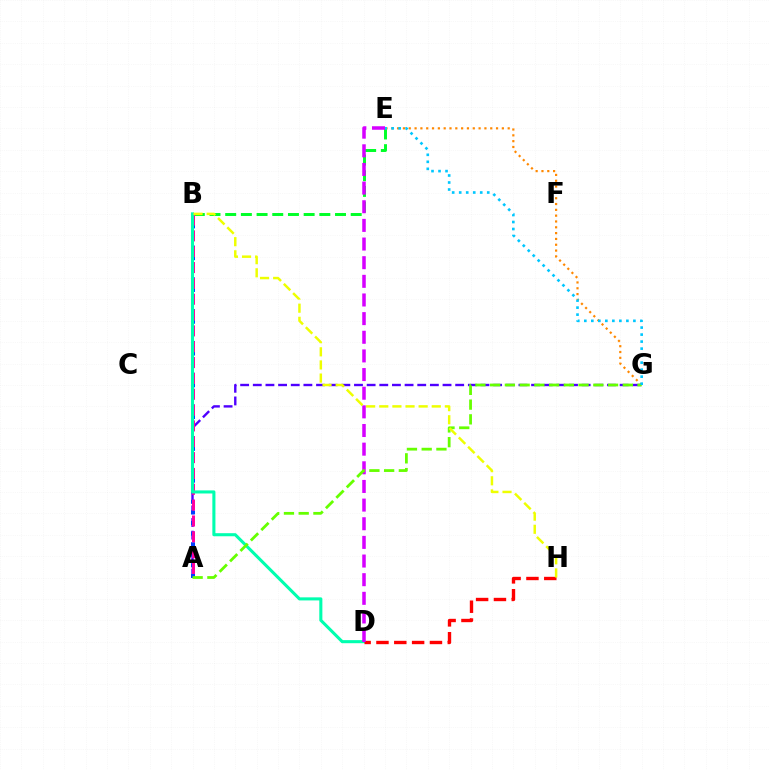{('A', 'G'): [{'color': '#4f00ff', 'line_style': 'dashed', 'thickness': 1.72}, {'color': '#66ff00', 'line_style': 'dashed', 'thickness': 2.0}], ('B', 'E'): [{'color': '#00ff27', 'line_style': 'dashed', 'thickness': 2.13}], ('A', 'B'): [{'color': '#003fff', 'line_style': 'dotted', 'thickness': 2.88}, {'color': '#ff00a0', 'line_style': 'dashed', 'thickness': 2.15}], ('E', 'G'): [{'color': '#ff8800', 'line_style': 'dotted', 'thickness': 1.58}, {'color': '#00c7ff', 'line_style': 'dotted', 'thickness': 1.9}], ('B', 'D'): [{'color': '#00ffaf', 'line_style': 'solid', 'thickness': 2.21}], ('D', 'H'): [{'color': '#ff0000', 'line_style': 'dashed', 'thickness': 2.42}], ('D', 'E'): [{'color': '#d600ff', 'line_style': 'dashed', 'thickness': 2.53}], ('B', 'H'): [{'color': '#eeff00', 'line_style': 'dashed', 'thickness': 1.78}]}